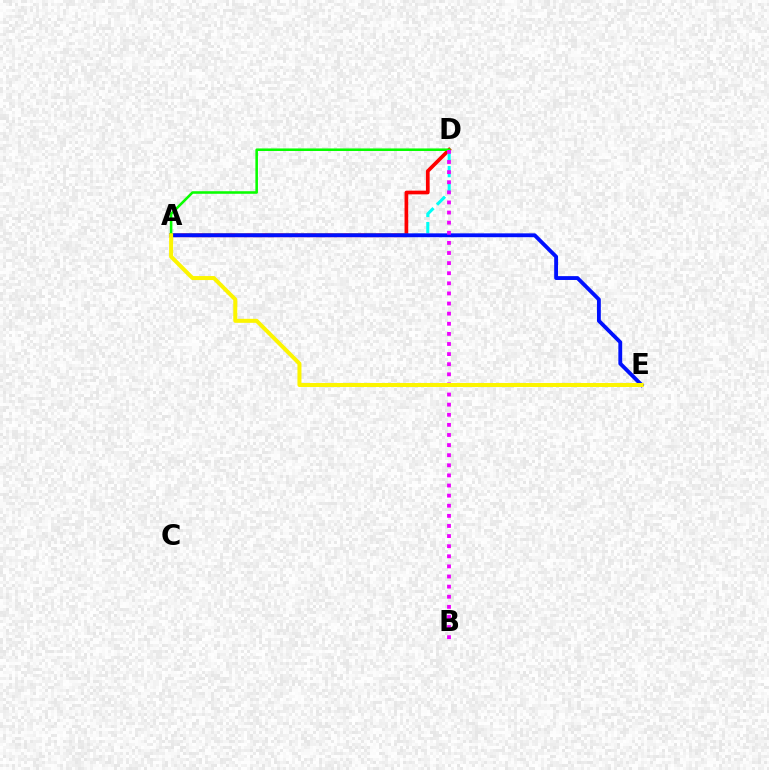{('A', 'D'): [{'color': '#ff0000', 'line_style': 'solid', 'thickness': 2.66}, {'color': '#00fff6', 'line_style': 'dashed', 'thickness': 2.2}, {'color': '#08ff00', 'line_style': 'solid', 'thickness': 1.85}], ('A', 'E'): [{'color': '#0010ff', 'line_style': 'solid', 'thickness': 2.77}, {'color': '#fcf500', 'line_style': 'solid', 'thickness': 2.89}], ('B', 'D'): [{'color': '#ee00ff', 'line_style': 'dotted', 'thickness': 2.75}]}